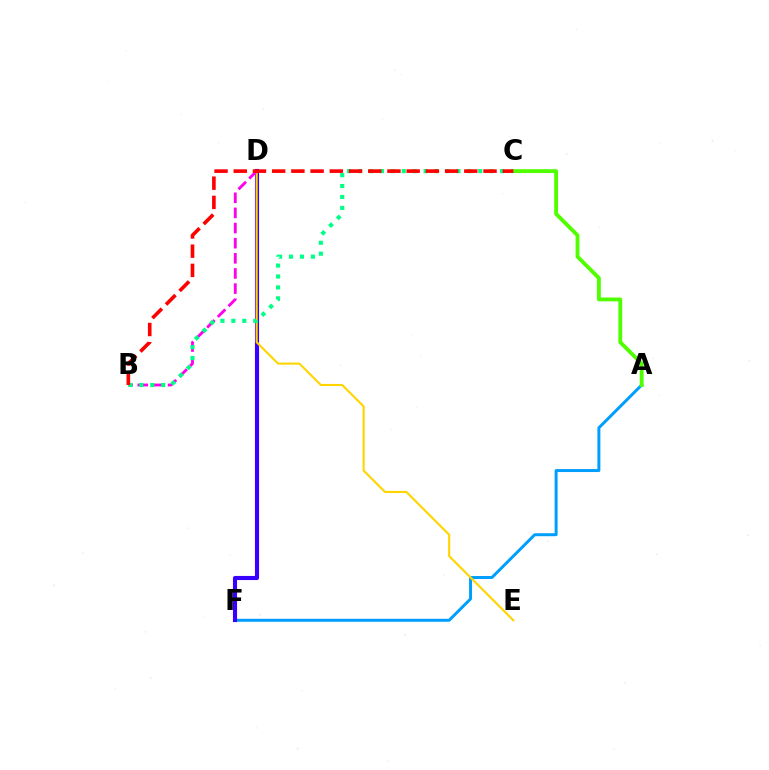{('A', 'F'): [{'color': '#009eff', 'line_style': 'solid', 'thickness': 2.14}], ('D', 'F'): [{'color': '#3700ff', 'line_style': 'solid', 'thickness': 2.96}], ('D', 'E'): [{'color': '#ffd500', 'line_style': 'solid', 'thickness': 1.52}], ('B', 'D'): [{'color': '#ff00ed', 'line_style': 'dashed', 'thickness': 2.06}], ('A', 'C'): [{'color': '#4fff00', 'line_style': 'solid', 'thickness': 2.76}], ('B', 'C'): [{'color': '#00ff86', 'line_style': 'dotted', 'thickness': 2.97}, {'color': '#ff0000', 'line_style': 'dashed', 'thickness': 2.61}]}